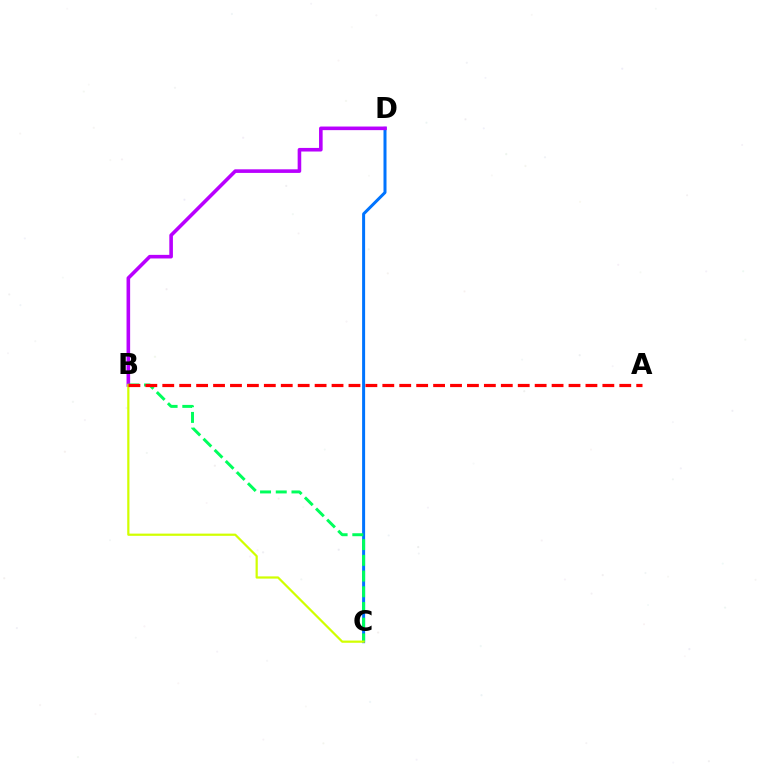{('C', 'D'): [{'color': '#0074ff', 'line_style': 'solid', 'thickness': 2.16}], ('B', 'D'): [{'color': '#b900ff', 'line_style': 'solid', 'thickness': 2.59}], ('B', 'C'): [{'color': '#00ff5c', 'line_style': 'dashed', 'thickness': 2.13}, {'color': '#d1ff00', 'line_style': 'solid', 'thickness': 1.6}], ('A', 'B'): [{'color': '#ff0000', 'line_style': 'dashed', 'thickness': 2.3}]}